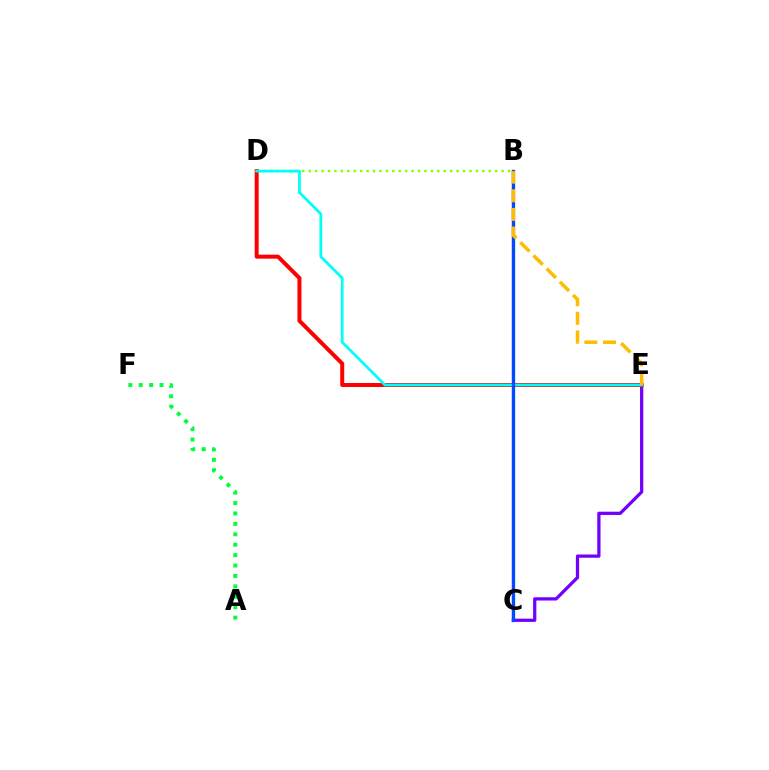{('B', 'C'): [{'color': '#ff00cf', 'line_style': 'solid', 'thickness': 1.61}, {'color': '#004bff', 'line_style': 'solid', 'thickness': 2.36}], ('C', 'E'): [{'color': '#7200ff', 'line_style': 'solid', 'thickness': 2.35}], ('B', 'D'): [{'color': '#84ff00', 'line_style': 'dotted', 'thickness': 1.75}], ('D', 'E'): [{'color': '#ff0000', 'line_style': 'solid', 'thickness': 2.87}, {'color': '#00fff6', 'line_style': 'solid', 'thickness': 1.97}], ('B', 'E'): [{'color': '#ffbd00', 'line_style': 'dashed', 'thickness': 2.53}], ('A', 'F'): [{'color': '#00ff39', 'line_style': 'dotted', 'thickness': 2.83}]}